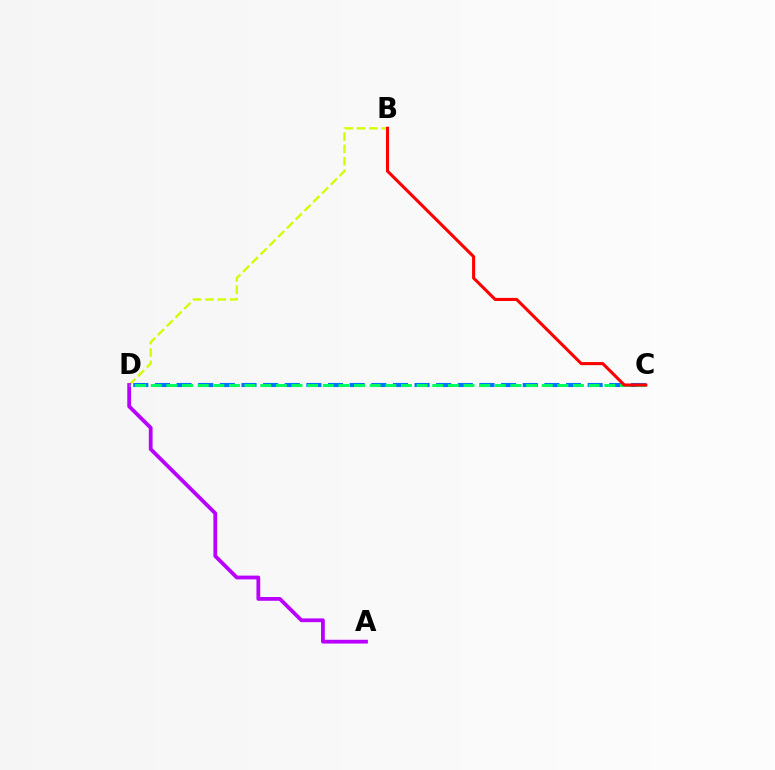{('C', 'D'): [{'color': '#0074ff', 'line_style': 'dashed', 'thickness': 2.94}, {'color': '#00ff5c', 'line_style': 'dashed', 'thickness': 2.12}], ('B', 'D'): [{'color': '#d1ff00', 'line_style': 'dashed', 'thickness': 1.68}], ('A', 'D'): [{'color': '#b900ff', 'line_style': 'solid', 'thickness': 2.72}], ('B', 'C'): [{'color': '#ff0000', 'line_style': 'solid', 'thickness': 2.21}]}